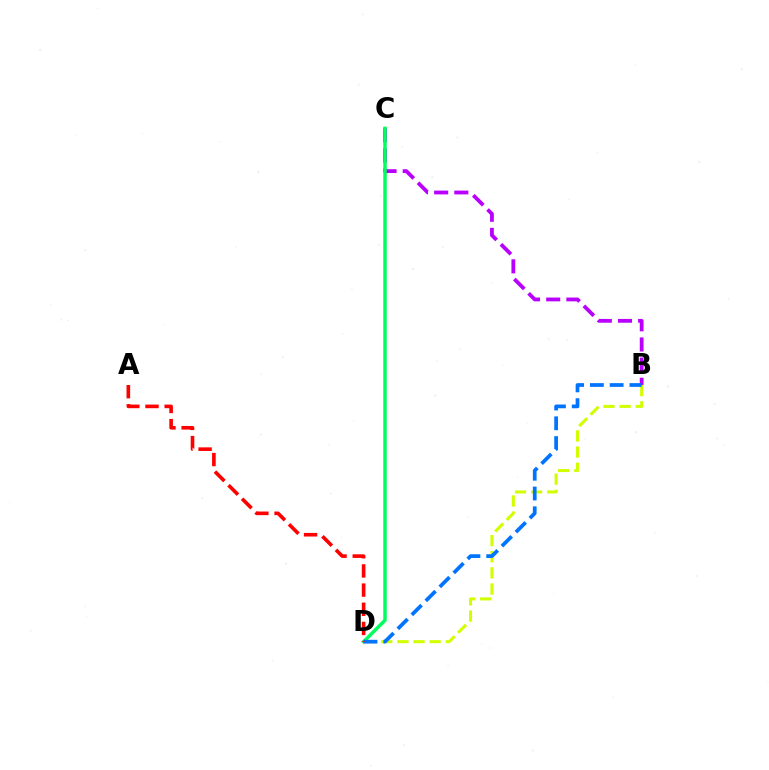{('B', 'C'): [{'color': '#b900ff', 'line_style': 'dashed', 'thickness': 2.74}], ('C', 'D'): [{'color': '#00ff5c', 'line_style': 'solid', 'thickness': 2.5}], ('B', 'D'): [{'color': '#d1ff00', 'line_style': 'dashed', 'thickness': 2.19}, {'color': '#0074ff', 'line_style': 'dashed', 'thickness': 2.69}], ('A', 'D'): [{'color': '#ff0000', 'line_style': 'dashed', 'thickness': 2.61}]}